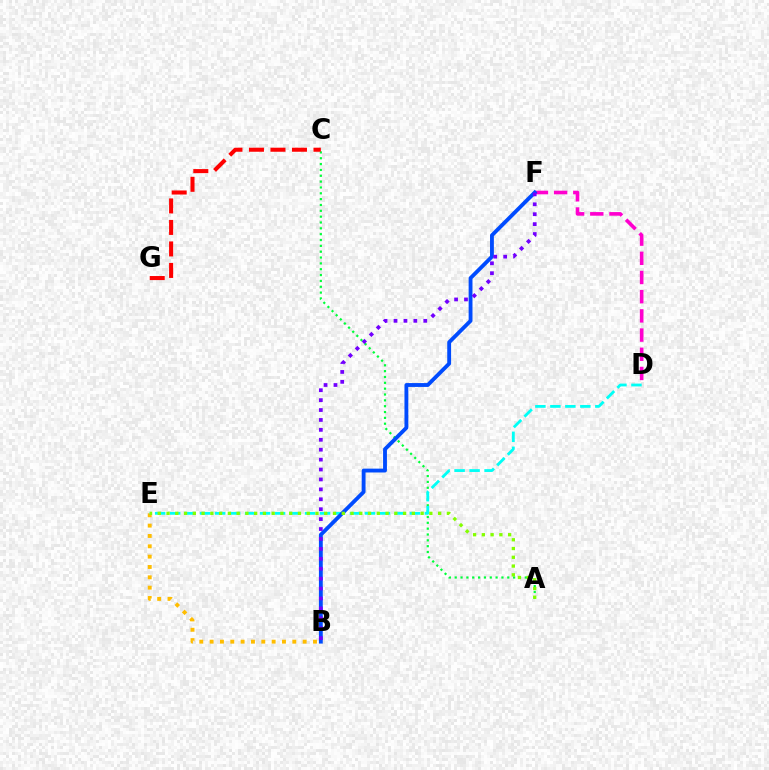{('B', 'E'): [{'color': '#ffbd00', 'line_style': 'dotted', 'thickness': 2.81}], ('A', 'C'): [{'color': '#00ff39', 'line_style': 'dotted', 'thickness': 1.59}], ('C', 'G'): [{'color': '#ff0000', 'line_style': 'dashed', 'thickness': 2.92}], ('D', 'E'): [{'color': '#00fff6', 'line_style': 'dashed', 'thickness': 2.04}], ('D', 'F'): [{'color': '#ff00cf', 'line_style': 'dashed', 'thickness': 2.61}], ('B', 'F'): [{'color': '#004bff', 'line_style': 'solid', 'thickness': 2.77}, {'color': '#7200ff', 'line_style': 'dotted', 'thickness': 2.69}], ('A', 'E'): [{'color': '#84ff00', 'line_style': 'dotted', 'thickness': 2.38}]}